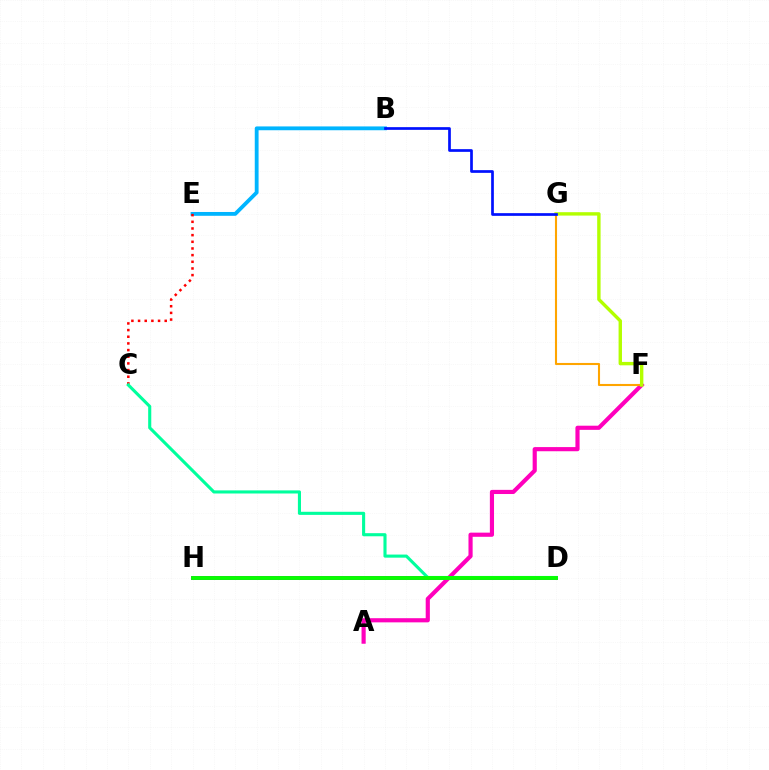{('D', 'H'): [{'color': '#9b00ff', 'line_style': 'solid', 'thickness': 2.87}, {'color': '#08ff00', 'line_style': 'solid', 'thickness': 2.78}], ('A', 'F'): [{'color': '#ff00bd', 'line_style': 'solid', 'thickness': 2.99}], ('B', 'E'): [{'color': '#00b5ff', 'line_style': 'solid', 'thickness': 2.75}], ('F', 'G'): [{'color': '#ffa500', 'line_style': 'solid', 'thickness': 1.51}, {'color': '#b3ff00', 'line_style': 'solid', 'thickness': 2.45}], ('C', 'E'): [{'color': '#ff0000', 'line_style': 'dotted', 'thickness': 1.81}], ('C', 'D'): [{'color': '#00ff9d', 'line_style': 'solid', 'thickness': 2.23}], ('B', 'G'): [{'color': '#0010ff', 'line_style': 'solid', 'thickness': 1.95}]}